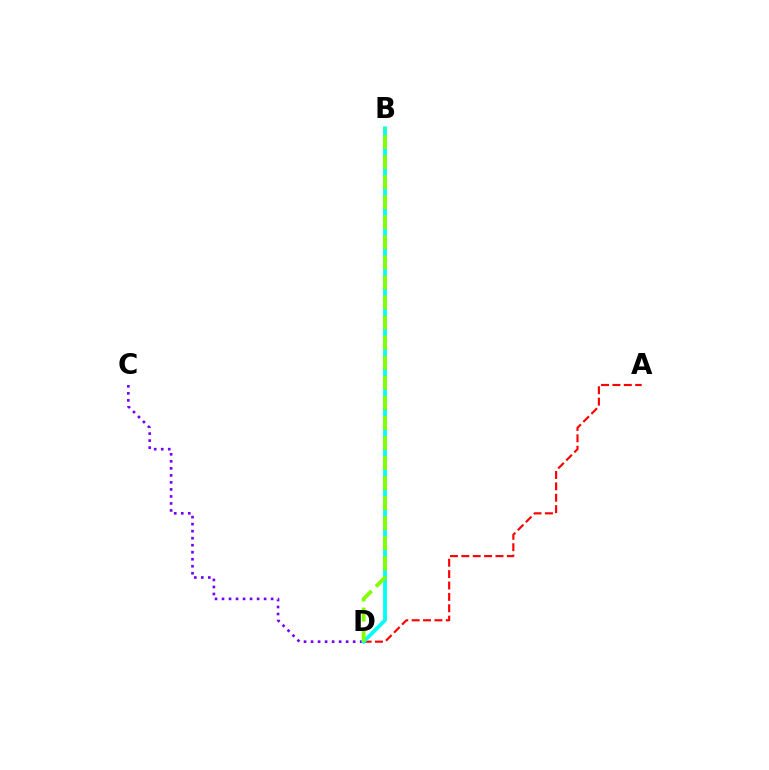{('A', 'D'): [{'color': '#ff0000', 'line_style': 'dashed', 'thickness': 1.55}], ('C', 'D'): [{'color': '#7200ff', 'line_style': 'dotted', 'thickness': 1.91}], ('B', 'D'): [{'color': '#00fff6', 'line_style': 'solid', 'thickness': 2.75}, {'color': '#84ff00', 'line_style': 'dashed', 'thickness': 2.73}]}